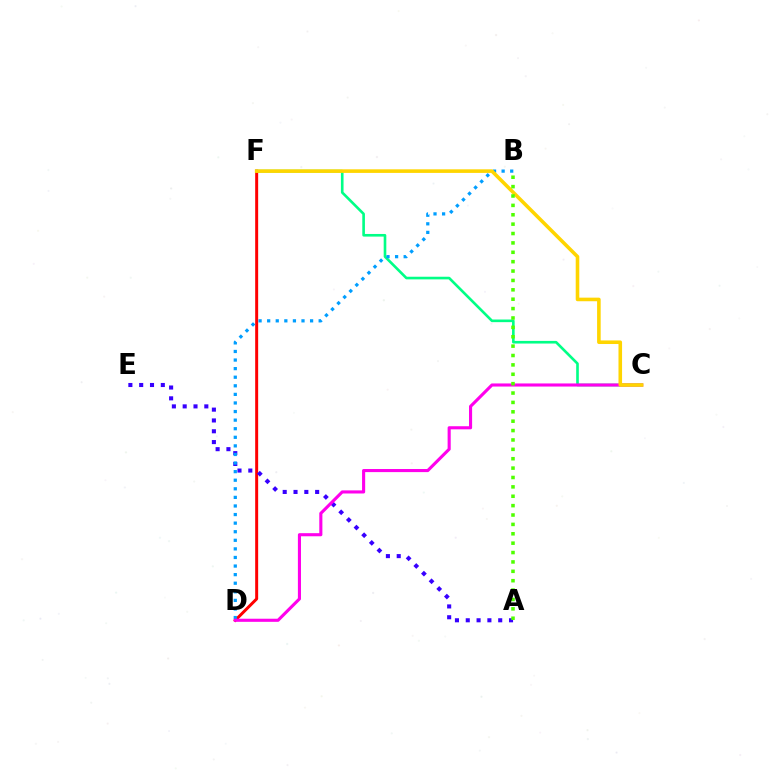{('D', 'F'): [{'color': '#ff0000', 'line_style': 'solid', 'thickness': 2.15}], ('A', 'E'): [{'color': '#3700ff', 'line_style': 'dotted', 'thickness': 2.94}], ('C', 'F'): [{'color': '#00ff86', 'line_style': 'solid', 'thickness': 1.89}, {'color': '#ffd500', 'line_style': 'solid', 'thickness': 2.58}], ('B', 'D'): [{'color': '#009eff', 'line_style': 'dotted', 'thickness': 2.33}], ('C', 'D'): [{'color': '#ff00ed', 'line_style': 'solid', 'thickness': 2.24}], ('A', 'B'): [{'color': '#4fff00', 'line_style': 'dotted', 'thickness': 2.55}]}